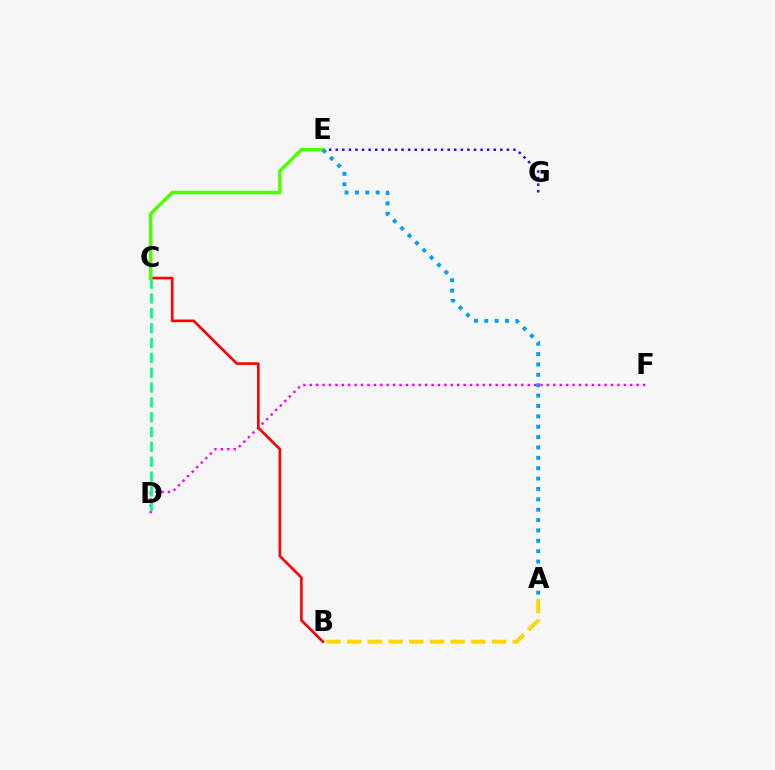{('E', 'G'): [{'color': '#3700ff', 'line_style': 'dotted', 'thickness': 1.79}], ('D', 'F'): [{'color': '#ff00ed', 'line_style': 'dotted', 'thickness': 1.74}], ('B', 'C'): [{'color': '#ff0000', 'line_style': 'solid', 'thickness': 1.9}], ('A', 'B'): [{'color': '#ffd500', 'line_style': 'dashed', 'thickness': 2.81}], ('C', 'E'): [{'color': '#4fff00', 'line_style': 'solid', 'thickness': 2.49}], ('A', 'E'): [{'color': '#009eff', 'line_style': 'dotted', 'thickness': 2.82}], ('C', 'D'): [{'color': '#00ff86', 'line_style': 'dashed', 'thickness': 2.02}]}